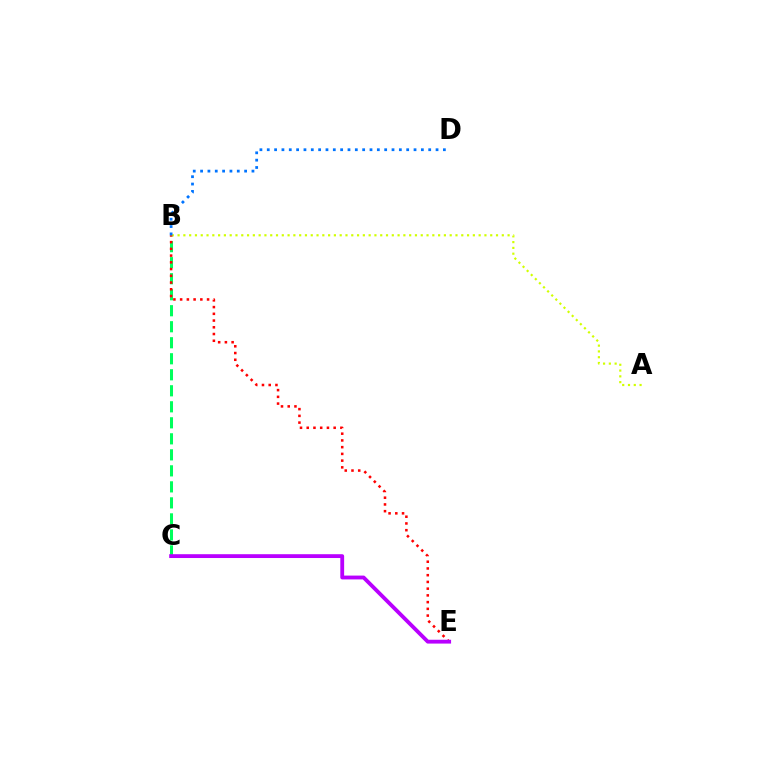{('B', 'C'): [{'color': '#00ff5c', 'line_style': 'dashed', 'thickness': 2.18}], ('A', 'B'): [{'color': '#d1ff00', 'line_style': 'dotted', 'thickness': 1.57}], ('B', 'E'): [{'color': '#ff0000', 'line_style': 'dotted', 'thickness': 1.83}], ('C', 'E'): [{'color': '#b900ff', 'line_style': 'solid', 'thickness': 2.76}], ('B', 'D'): [{'color': '#0074ff', 'line_style': 'dotted', 'thickness': 1.99}]}